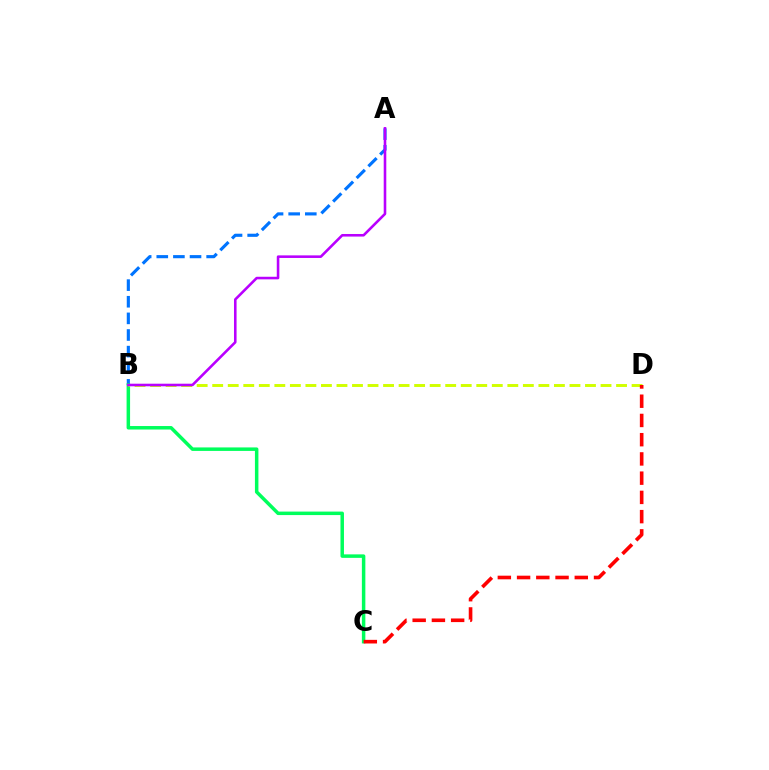{('A', 'B'): [{'color': '#0074ff', 'line_style': 'dashed', 'thickness': 2.26}, {'color': '#b900ff', 'line_style': 'solid', 'thickness': 1.86}], ('B', 'C'): [{'color': '#00ff5c', 'line_style': 'solid', 'thickness': 2.51}], ('B', 'D'): [{'color': '#d1ff00', 'line_style': 'dashed', 'thickness': 2.11}], ('C', 'D'): [{'color': '#ff0000', 'line_style': 'dashed', 'thickness': 2.61}]}